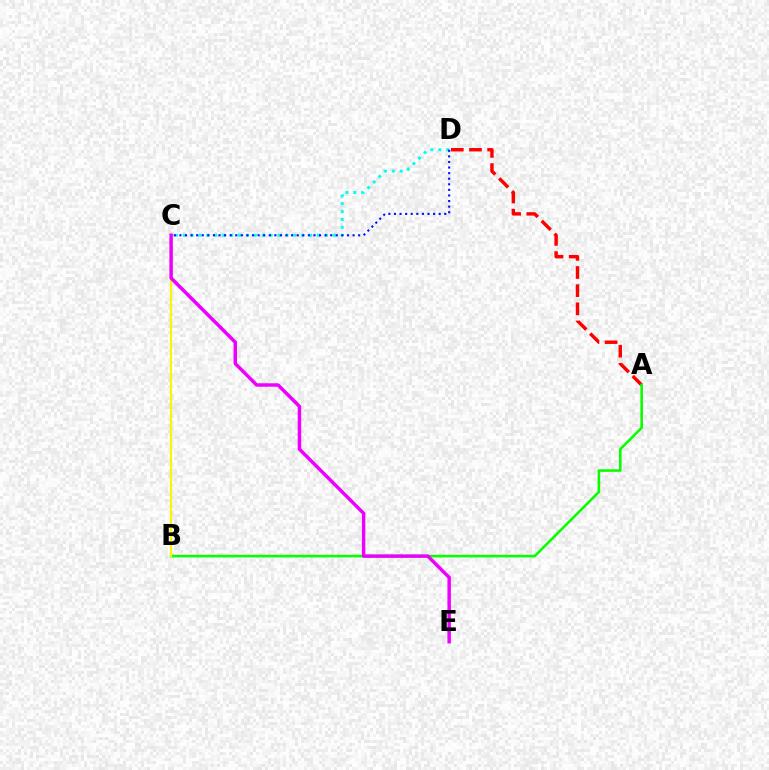{('A', 'D'): [{'color': '#ff0000', 'line_style': 'dashed', 'thickness': 2.47}], ('A', 'B'): [{'color': '#08ff00', 'line_style': 'solid', 'thickness': 1.87}], ('C', 'D'): [{'color': '#00fff6', 'line_style': 'dotted', 'thickness': 2.15}, {'color': '#0010ff', 'line_style': 'dotted', 'thickness': 1.52}], ('B', 'C'): [{'color': '#fcf500', 'line_style': 'solid', 'thickness': 1.6}], ('C', 'E'): [{'color': '#ee00ff', 'line_style': 'solid', 'thickness': 2.5}]}